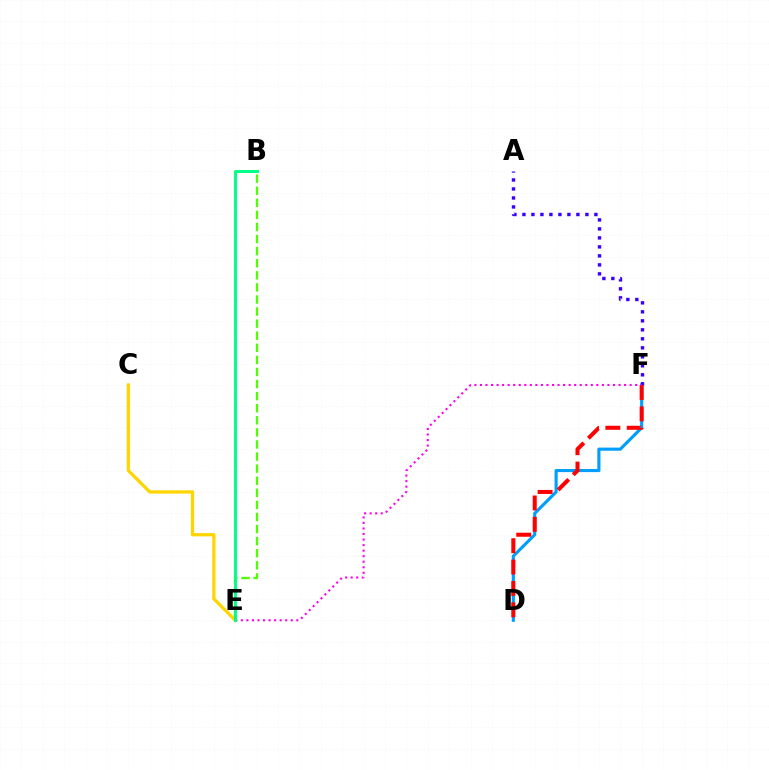{('D', 'F'): [{'color': '#009eff', 'line_style': 'solid', 'thickness': 2.25}, {'color': '#ff0000', 'line_style': 'dashed', 'thickness': 2.9}], ('C', 'E'): [{'color': '#ffd500', 'line_style': 'solid', 'thickness': 2.35}], ('A', 'F'): [{'color': '#3700ff', 'line_style': 'dotted', 'thickness': 2.44}], ('B', 'E'): [{'color': '#4fff00', 'line_style': 'dashed', 'thickness': 1.64}, {'color': '#00ff86', 'line_style': 'solid', 'thickness': 2.12}], ('E', 'F'): [{'color': '#ff00ed', 'line_style': 'dotted', 'thickness': 1.51}]}